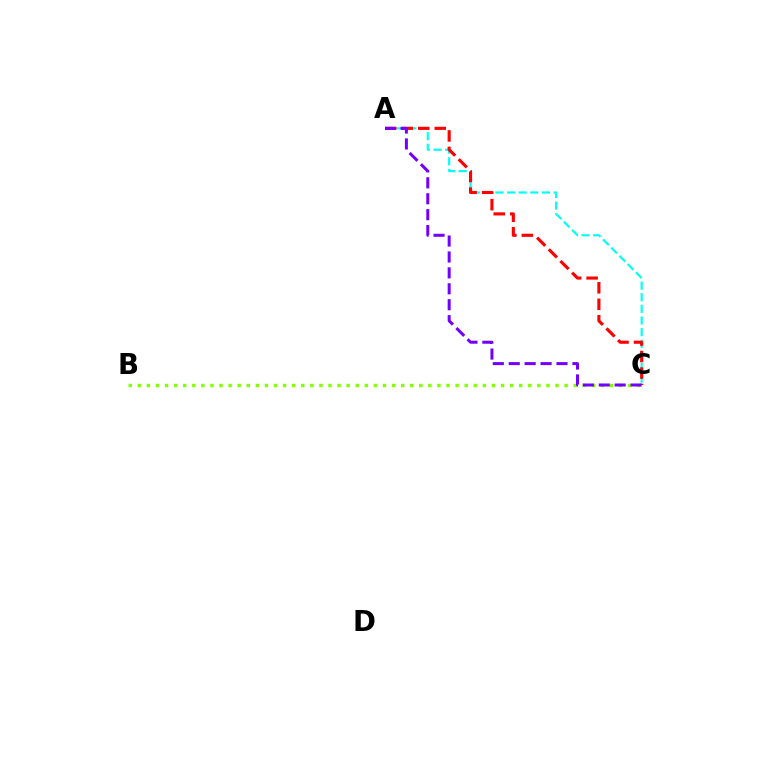{('A', 'C'): [{'color': '#00fff6', 'line_style': 'dashed', 'thickness': 1.58}, {'color': '#ff0000', 'line_style': 'dashed', 'thickness': 2.24}, {'color': '#7200ff', 'line_style': 'dashed', 'thickness': 2.16}], ('B', 'C'): [{'color': '#84ff00', 'line_style': 'dotted', 'thickness': 2.47}]}